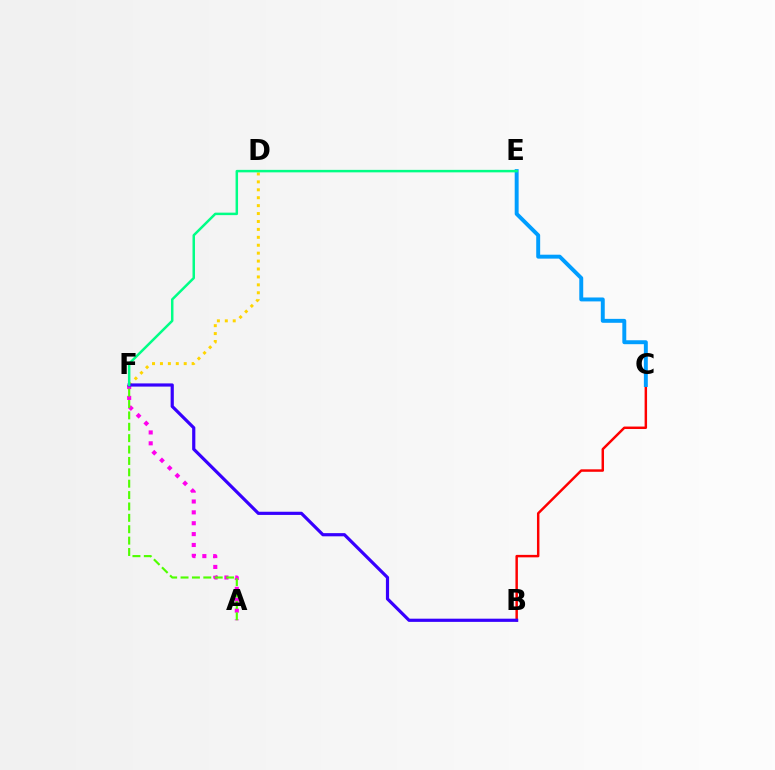{('D', 'F'): [{'color': '#ffd500', 'line_style': 'dotted', 'thickness': 2.15}], ('A', 'F'): [{'color': '#ff00ed', 'line_style': 'dotted', 'thickness': 2.95}, {'color': '#4fff00', 'line_style': 'dashed', 'thickness': 1.55}], ('B', 'C'): [{'color': '#ff0000', 'line_style': 'solid', 'thickness': 1.77}], ('B', 'F'): [{'color': '#3700ff', 'line_style': 'solid', 'thickness': 2.29}], ('C', 'E'): [{'color': '#009eff', 'line_style': 'solid', 'thickness': 2.83}], ('E', 'F'): [{'color': '#00ff86', 'line_style': 'solid', 'thickness': 1.79}]}